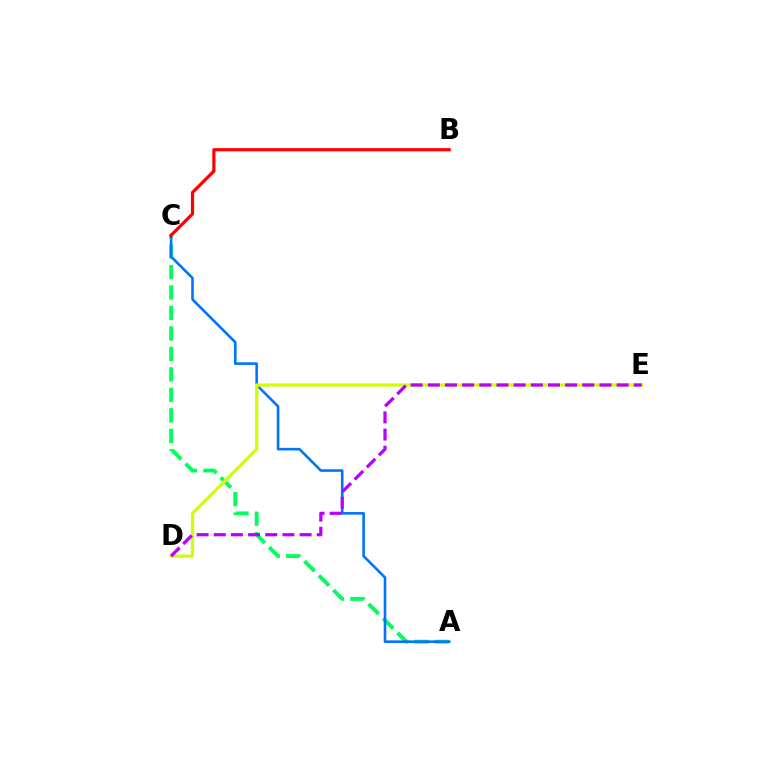{('A', 'C'): [{'color': '#00ff5c', 'line_style': 'dashed', 'thickness': 2.78}, {'color': '#0074ff', 'line_style': 'solid', 'thickness': 1.87}], ('D', 'E'): [{'color': '#d1ff00', 'line_style': 'solid', 'thickness': 2.32}, {'color': '#b900ff', 'line_style': 'dashed', 'thickness': 2.33}], ('B', 'C'): [{'color': '#ff0000', 'line_style': 'solid', 'thickness': 2.3}]}